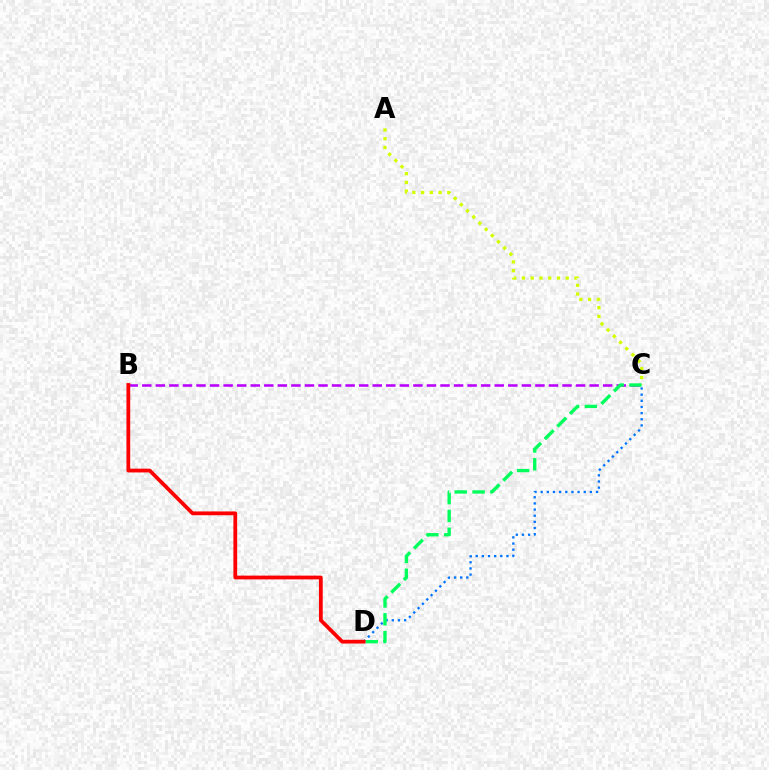{('A', 'C'): [{'color': '#d1ff00', 'line_style': 'dotted', 'thickness': 2.38}], ('B', 'C'): [{'color': '#b900ff', 'line_style': 'dashed', 'thickness': 1.84}], ('C', 'D'): [{'color': '#0074ff', 'line_style': 'dotted', 'thickness': 1.67}, {'color': '#00ff5c', 'line_style': 'dashed', 'thickness': 2.42}], ('B', 'D'): [{'color': '#ff0000', 'line_style': 'solid', 'thickness': 2.72}]}